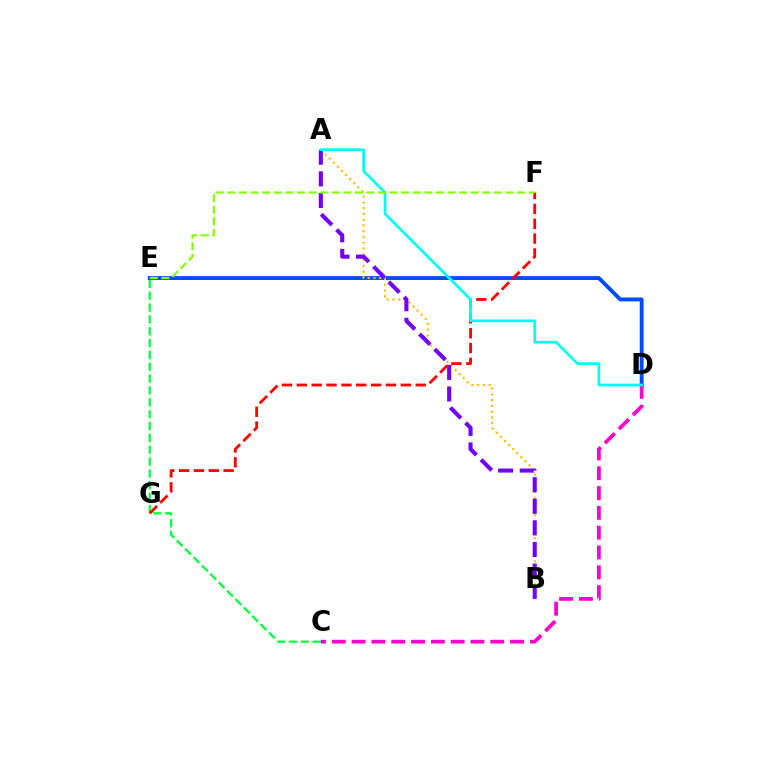{('C', 'E'): [{'color': '#00ff39', 'line_style': 'dashed', 'thickness': 1.61}], ('D', 'E'): [{'color': '#004bff', 'line_style': 'solid', 'thickness': 2.78}], ('A', 'B'): [{'color': '#ffbd00', 'line_style': 'dotted', 'thickness': 1.57}, {'color': '#7200ff', 'line_style': 'dashed', 'thickness': 2.93}], ('F', 'G'): [{'color': '#ff0000', 'line_style': 'dashed', 'thickness': 2.02}], ('C', 'D'): [{'color': '#ff00cf', 'line_style': 'dashed', 'thickness': 2.69}], ('A', 'D'): [{'color': '#00fff6', 'line_style': 'solid', 'thickness': 1.95}], ('E', 'F'): [{'color': '#84ff00', 'line_style': 'dashed', 'thickness': 1.57}]}